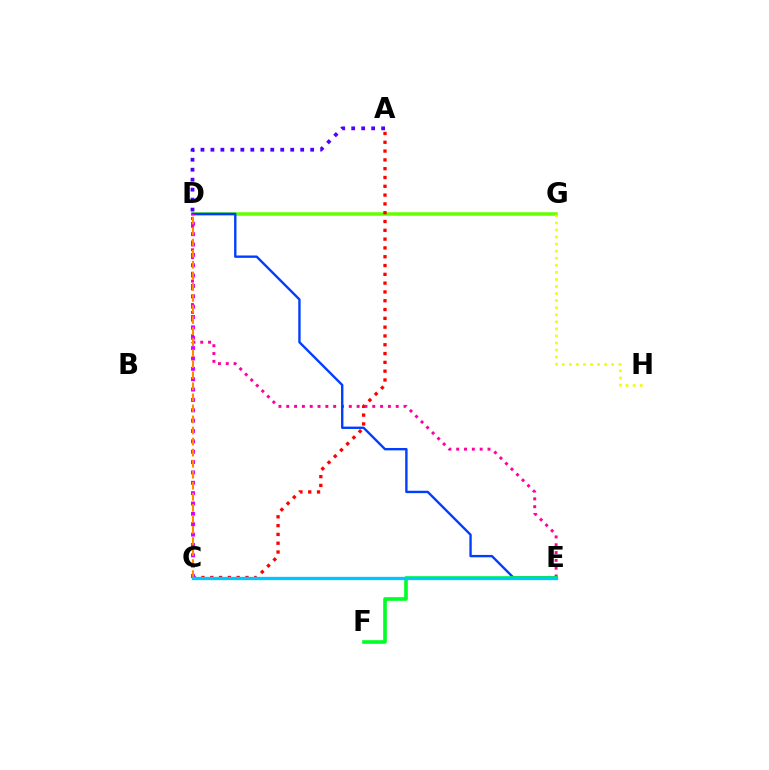{('D', 'G'): [{'color': '#66ff00', 'line_style': 'solid', 'thickness': 2.53}], ('A', 'C'): [{'color': '#ff0000', 'line_style': 'dotted', 'thickness': 2.39}], ('A', 'D'): [{'color': '#4f00ff', 'line_style': 'dotted', 'thickness': 2.71}], ('D', 'E'): [{'color': '#ff00a0', 'line_style': 'dotted', 'thickness': 2.12}, {'color': '#003fff', 'line_style': 'solid', 'thickness': 1.71}], ('C', 'E'): [{'color': '#00ffaf', 'line_style': 'dotted', 'thickness': 2.01}, {'color': '#00c7ff', 'line_style': 'solid', 'thickness': 2.38}], ('C', 'D'): [{'color': '#d600ff', 'line_style': 'dotted', 'thickness': 2.81}, {'color': '#ff8800', 'line_style': 'dashed', 'thickness': 1.5}], ('E', 'F'): [{'color': '#00ff27', 'line_style': 'solid', 'thickness': 2.62}], ('G', 'H'): [{'color': '#eeff00', 'line_style': 'dotted', 'thickness': 1.92}]}